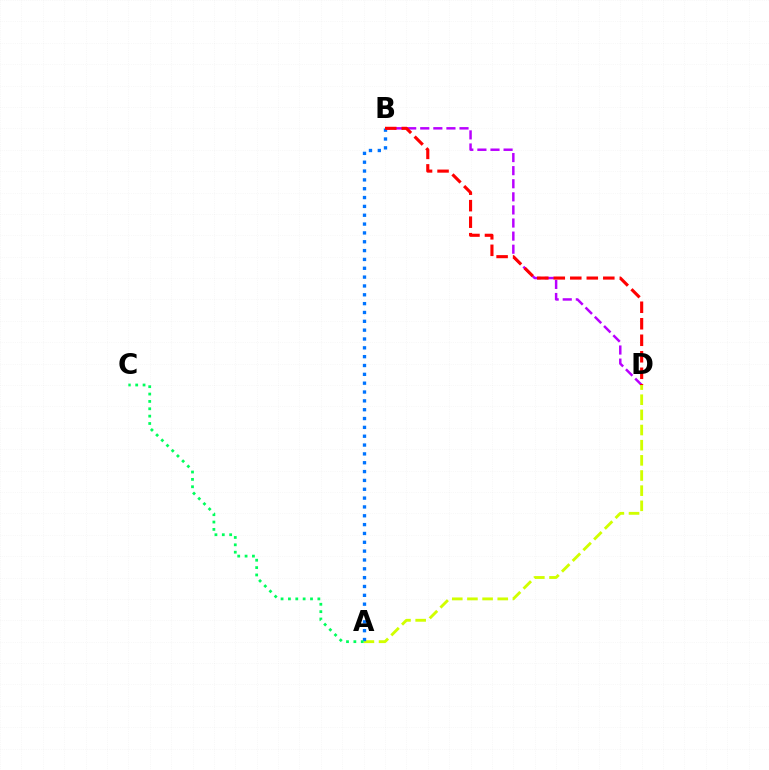{('B', 'D'): [{'color': '#b900ff', 'line_style': 'dashed', 'thickness': 1.78}, {'color': '#ff0000', 'line_style': 'dashed', 'thickness': 2.24}], ('A', 'D'): [{'color': '#d1ff00', 'line_style': 'dashed', 'thickness': 2.06}], ('A', 'B'): [{'color': '#0074ff', 'line_style': 'dotted', 'thickness': 2.4}], ('A', 'C'): [{'color': '#00ff5c', 'line_style': 'dotted', 'thickness': 2.0}]}